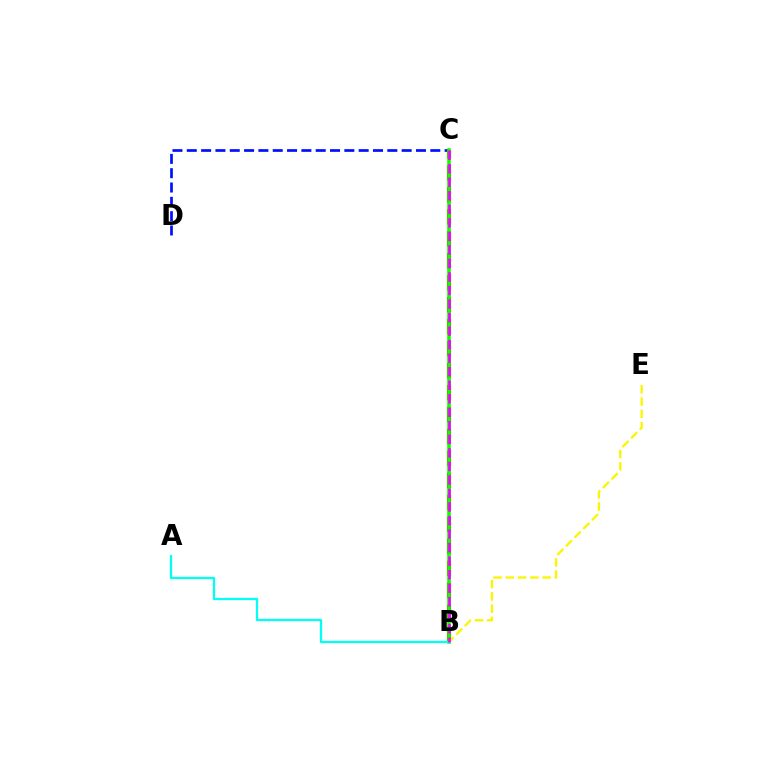{('C', 'D'): [{'color': '#0010ff', 'line_style': 'dashed', 'thickness': 1.95}], ('B', 'C'): [{'color': '#ff0000', 'line_style': 'dashed', 'thickness': 2.99}, {'color': '#08ff00', 'line_style': 'solid', 'thickness': 2.54}, {'color': '#ee00ff', 'line_style': 'dashed', 'thickness': 1.84}], ('A', 'B'): [{'color': '#00fff6', 'line_style': 'solid', 'thickness': 1.62}], ('B', 'E'): [{'color': '#fcf500', 'line_style': 'dashed', 'thickness': 1.67}]}